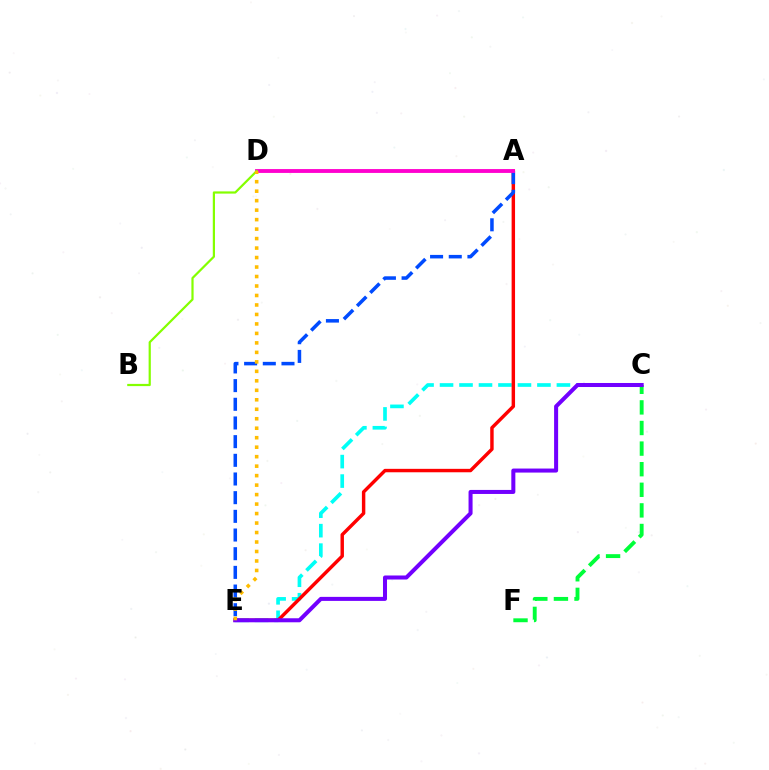{('C', 'E'): [{'color': '#00fff6', 'line_style': 'dashed', 'thickness': 2.65}, {'color': '#7200ff', 'line_style': 'solid', 'thickness': 2.9}], ('A', 'E'): [{'color': '#ff0000', 'line_style': 'solid', 'thickness': 2.47}, {'color': '#004bff', 'line_style': 'dashed', 'thickness': 2.54}], ('C', 'F'): [{'color': '#00ff39', 'line_style': 'dashed', 'thickness': 2.8}], ('A', 'D'): [{'color': '#ff00cf', 'line_style': 'solid', 'thickness': 2.77}], ('B', 'D'): [{'color': '#84ff00', 'line_style': 'solid', 'thickness': 1.59}], ('D', 'E'): [{'color': '#ffbd00', 'line_style': 'dotted', 'thickness': 2.58}]}